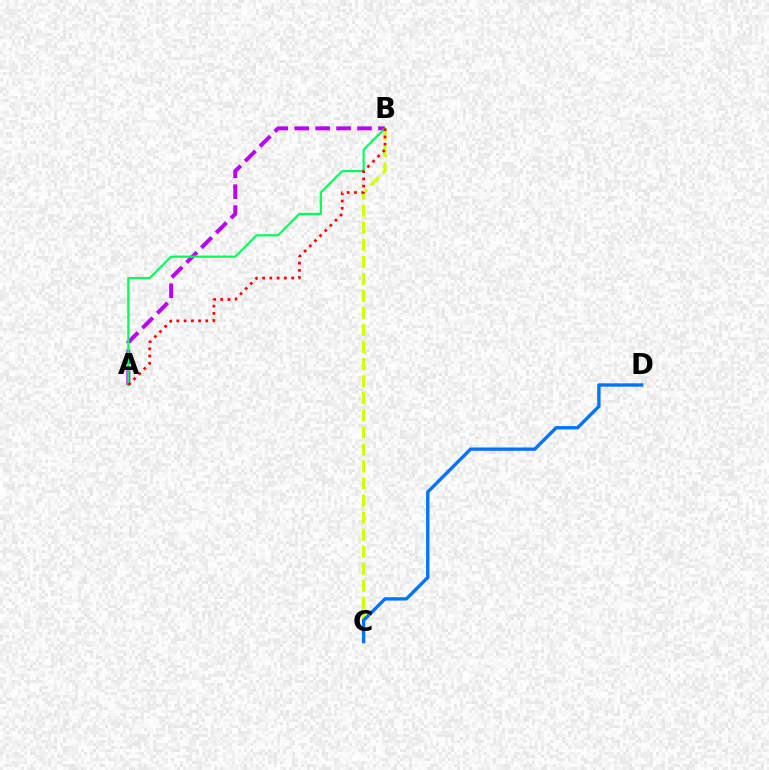{('B', 'C'): [{'color': '#d1ff00', 'line_style': 'dashed', 'thickness': 2.32}], ('A', 'B'): [{'color': '#b900ff', 'line_style': 'dashed', 'thickness': 2.84}, {'color': '#00ff5c', 'line_style': 'solid', 'thickness': 1.58}, {'color': '#ff0000', 'line_style': 'dotted', 'thickness': 1.97}], ('C', 'D'): [{'color': '#0074ff', 'line_style': 'solid', 'thickness': 2.41}]}